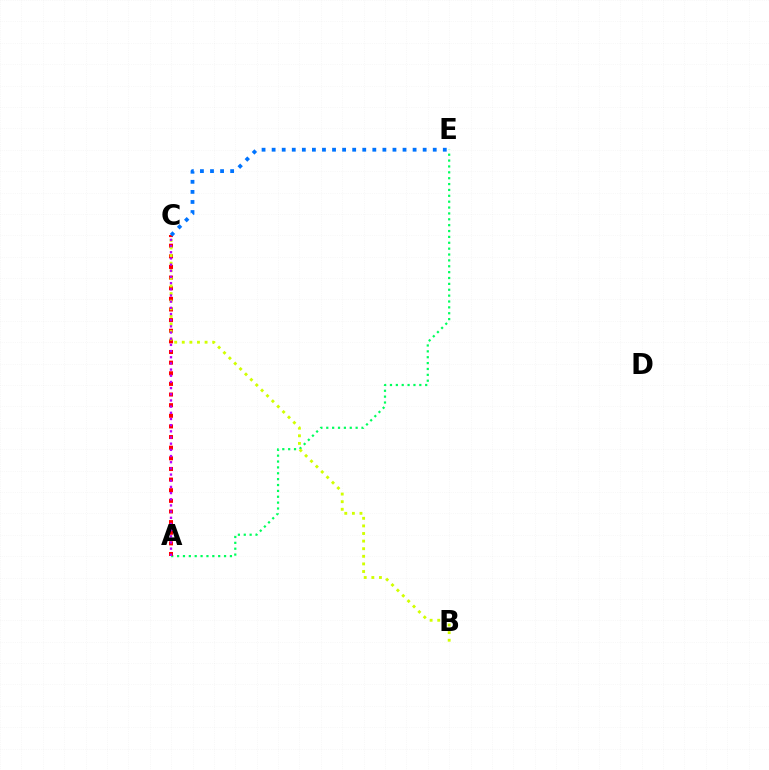{('A', 'E'): [{'color': '#00ff5c', 'line_style': 'dotted', 'thickness': 1.6}], ('A', 'C'): [{'color': '#ff0000', 'line_style': 'dotted', 'thickness': 2.89}, {'color': '#b900ff', 'line_style': 'dotted', 'thickness': 1.68}], ('B', 'C'): [{'color': '#d1ff00', 'line_style': 'dotted', 'thickness': 2.07}], ('C', 'E'): [{'color': '#0074ff', 'line_style': 'dotted', 'thickness': 2.74}]}